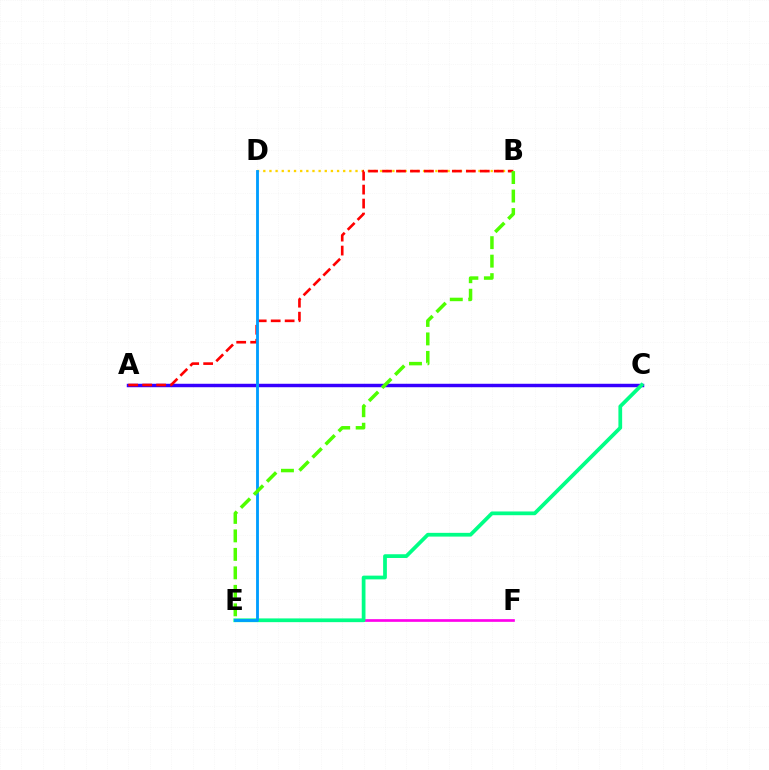{('B', 'D'): [{'color': '#ffd500', 'line_style': 'dotted', 'thickness': 1.67}], ('A', 'C'): [{'color': '#3700ff', 'line_style': 'solid', 'thickness': 2.49}], ('E', 'F'): [{'color': '#ff00ed', 'line_style': 'solid', 'thickness': 1.93}], ('A', 'B'): [{'color': '#ff0000', 'line_style': 'dashed', 'thickness': 1.9}], ('C', 'E'): [{'color': '#00ff86', 'line_style': 'solid', 'thickness': 2.69}], ('D', 'E'): [{'color': '#009eff', 'line_style': 'solid', 'thickness': 2.05}], ('B', 'E'): [{'color': '#4fff00', 'line_style': 'dashed', 'thickness': 2.51}]}